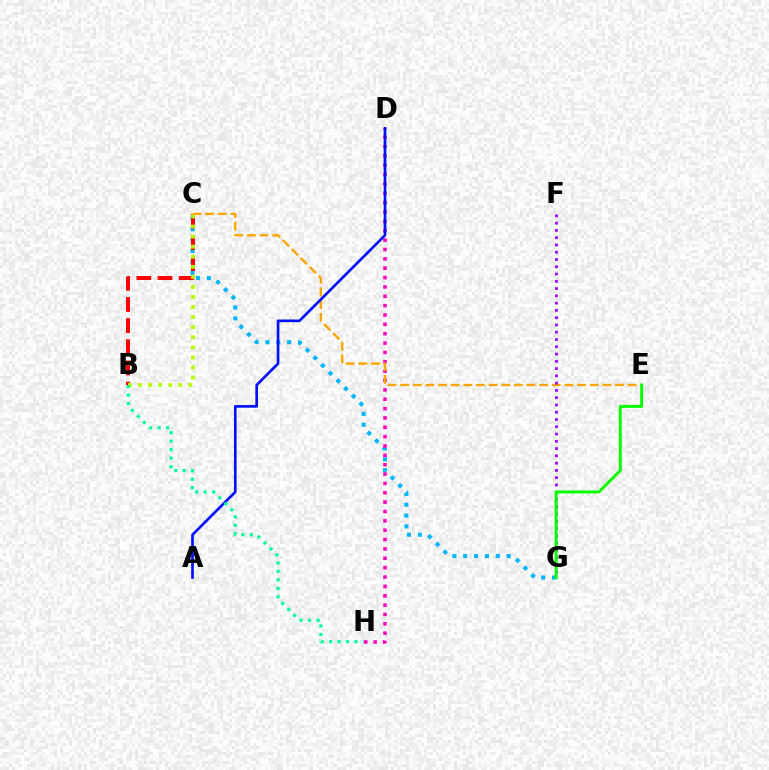{('C', 'G'): [{'color': '#00b5ff', 'line_style': 'dotted', 'thickness': 2.95}], ('B', 'C'): [{'color': '#ff0000', 'line_style': 'dashed', 'thickness': 2.87}, {'color': '#b3ff00', 'line_style': 'dotted', 'thickness': 2.74}], ('D', 'H'): [{'color': '#ff00bd', 'line_style': 'dotted', 'thickness': 2.54}], ('C', 'E'): [{'color': '#ffa500', 'line_style': 'dashed', 'thickness': 1.72}], ('F', 'G'): [{'color': '#9b00ff', 'line_style': 'dotted', 'thickness': 1.98}], ('A', 'D'): [{'color': '#0010ff', 'line_style': 'solid', 'thickness': 1.91}], ('E', 'G'): [{'color': '#08ff00', 'line_style': 'solid', 'thickness': 2.15}], ('B', 'H'): [{'color': '#00ff9d', 'line_style': 'dotted', 'thickness': 2.31}]}